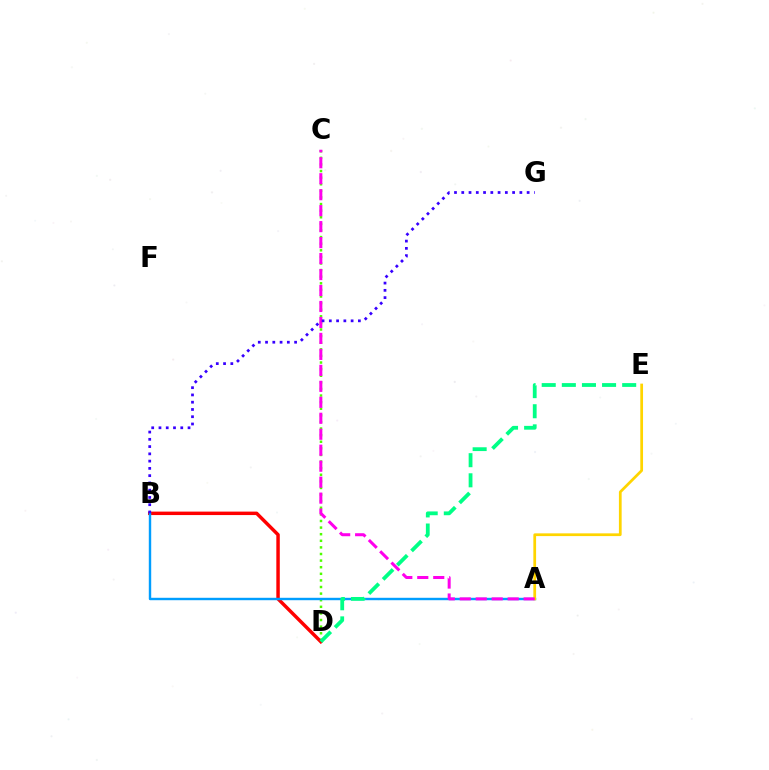{('C', 'D'): [{'color': '#4fff00', 'line_style': 'dotted', 'thickness': 1.79}], ('B', 'D'): [{'color': '#ff0000', 'line_style': 'solid', 'thickness': 2.49}], ('A', 'B'): [{'color': '#009eff', 'line_style': 'solid', 'thickness': 1.74}], ('D', 'E'): [{'color': '#00ff86', 'line_style': 'dashed', 'thickness': 2.73}], ('A', 'E'): [{'color': '#ffd500', 'line_style': 'solid', 'thickness': 1.97}], ('A', 'C'): [{'color': '#ff00ed', 'line_style': 'dashed', 'thickness': 2.17}], ('B', 'G'): [{'color': '#3700ff', 'line_style': 'dotted', 'thickness': 1.97}]}